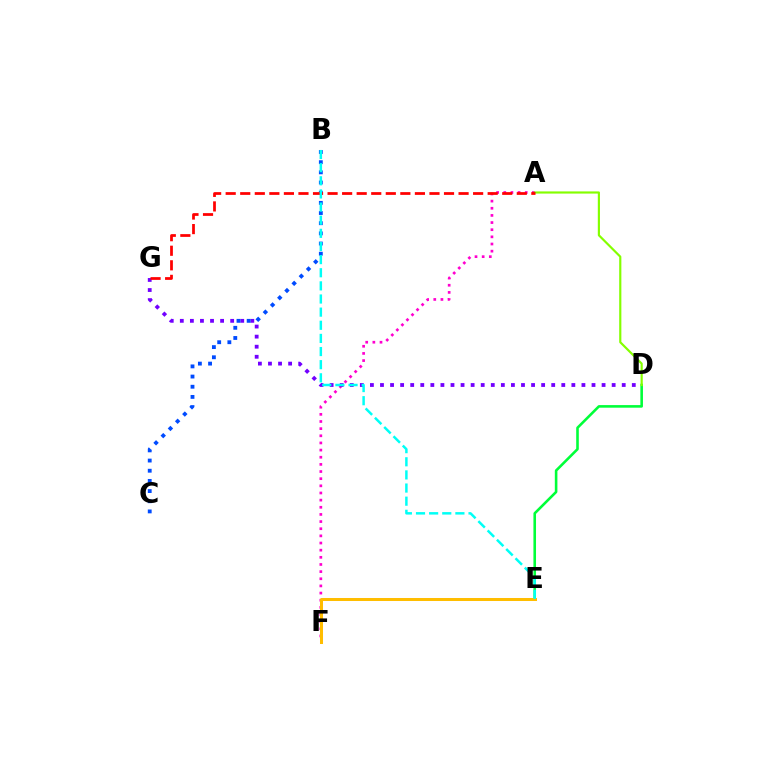{('A', 'F'): [{'color': '#ff00cf', 'line_style': 'dotted', 'thickness': 1.94}], ('D', 'E'): [{'color': '#00ff39', 'line_style': 'solid', 'thickness': 1.86}], ('A', 'D'): [{'color': '#84ff00', 'line_style': 'solid', 'thickness': 1.56}], ('D', 'G'): [{'color': '#7200ff', 'line_style': 'dotted', 'thickness': 2.74}], ('B', 'C'): [{'color': '#004bff', 'line_style': 'dotted', 'thickness': 2.76}], ('A', 'G'): [{'color': '#ff0000', 'line_style': 'dashed', 'thickness': 1.98}], ('E', 'F'): [{'color': '#ffbd00', 'line_style': 'solid', 'thickness': 2.17}], ('B', 'E'): [{'color': '#00fff6', 'line_style': 'dashed', 'thickness': 1.78}]}